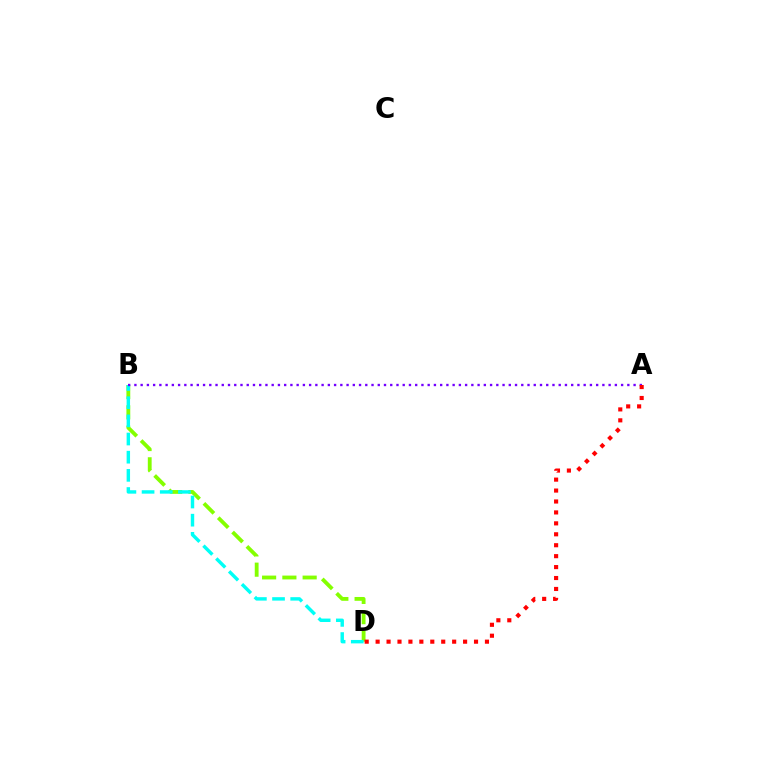{('B', 'D'): [{'color': '#84ff00', 'line_style': 'dashed', 'thickness': 2.75}, {'color': '#00fff6', 'line_style': 'dashed', 'thickness': 2.47}], ('A', 'B'): [{'color': '#7200ff', 'line_style': 'dotted', 'thickness': 1.7}], ('A', 'D'): [{'color': '#ff0000', 'line_style': 'dotted', 'thickness': 2.97}]}